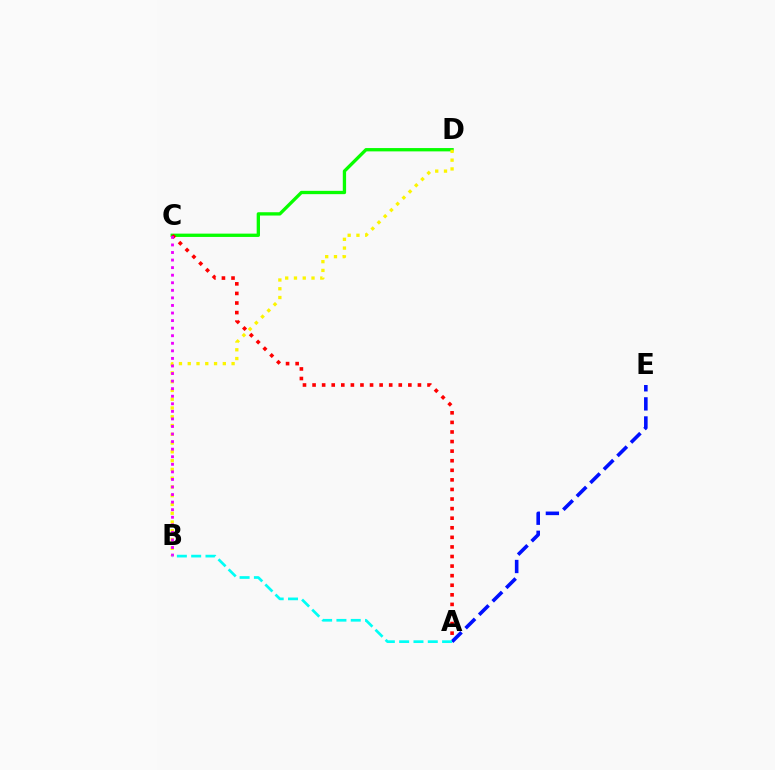{('C', 'D'): [{'color': '#08ff00', 'line_style': 'solid', 'thickness': 2.38}], ('A', 'C'): [{'color': '#ff0000', 'line_style': 'dotted', 'thickness': 2.6}], ('B', 'D'): [{'color': '#fcf500', 'line_style': 'dotted', 'thickness': 2.38}], ('B', 'C'): [{'color': '#ee00ff', 'line_style': 'dotted', 'thickness': 2.06}], ('A', 'E'): [{'color': '#0010ff', 'line_style': 'dashed', 'thickness': 2.59}], ('A', 'B'): [{'color': '#00fff6', 'line_style': 'dashed', 'thickness': 1.94}]}